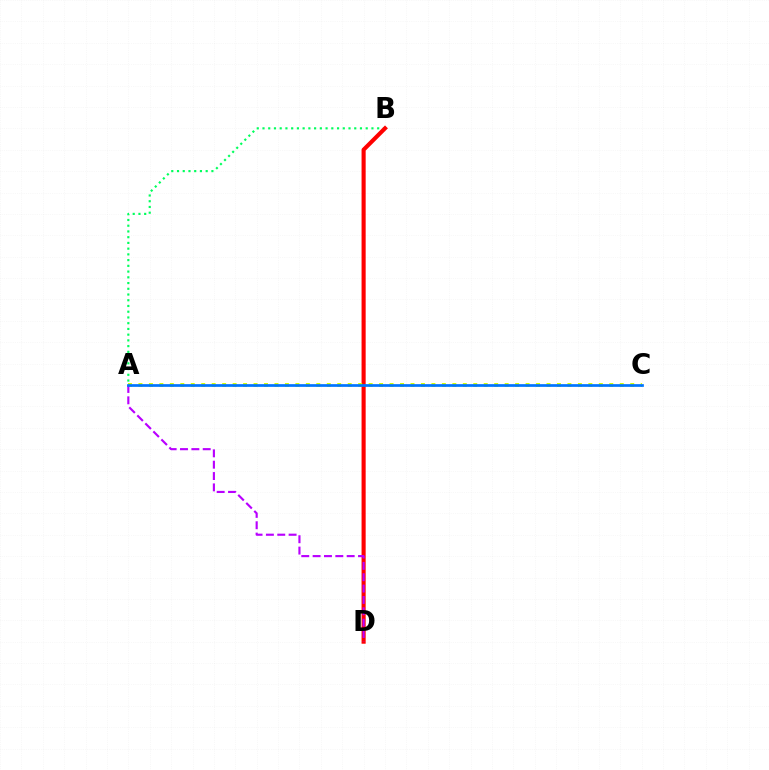{('A', 'B'): [{'color': '#00ff5c', 'line_style': 'dotted', 'thickness': 1.56}], ('B', 'D'): [{'color': '#ff0000', 'line_style': 'solid', 'thickness': 2.96}], ('A', 'C'): [{'color': '#d1ff00', 'line_style': 'dotted', 'thickness': 2.84}, {'color': '#0074ff', 'line_style': 'solid', 'thickness': 1.95}], ('A', 'D'): [{'color': '#b900ff', 'line_style': 'dashed', 'thickness': 1.54}]}